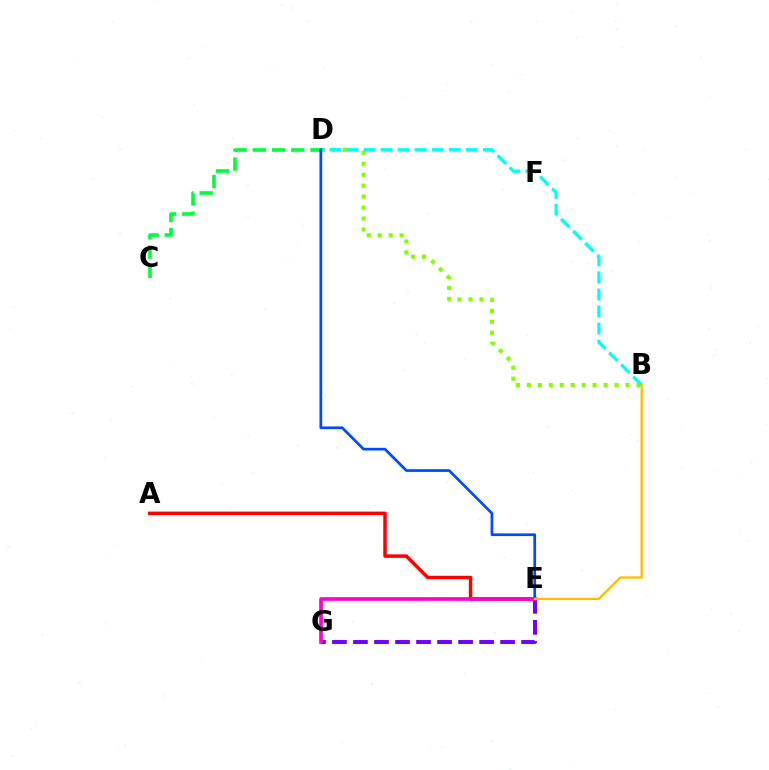{('A', 'E'): [{'color': '#ff0000', 'line_style': 'solid', 'thickness': 2.5}], ('E', 'G'): [{'color': '#7200ff', 'line_style': 'dashed', 'thickness': 2.86}, {'color': '#ff00cf', 'line_style': 'solid', 'thickness': 2.63}], ('B', 'D'): [{'color': '#84ff00', 'line_style': 'dotted', 'thickness': 2.98}, {'color': '#00fff6', 'line_style': 'dashed', 'thickness': 2.32}], ('C', 'D'): [{'color': '#00ff39', 'line_style': 'dashed', 'thickness': 2.61}], ('D', 'E'): [{'color': '#004bff', 'line_style': 'solid', 'thickness': 1.96}], ('B', 'E'): [{'color': '#ffbd00', 'line_style': 'solid', 'thickness': 1.66}]}